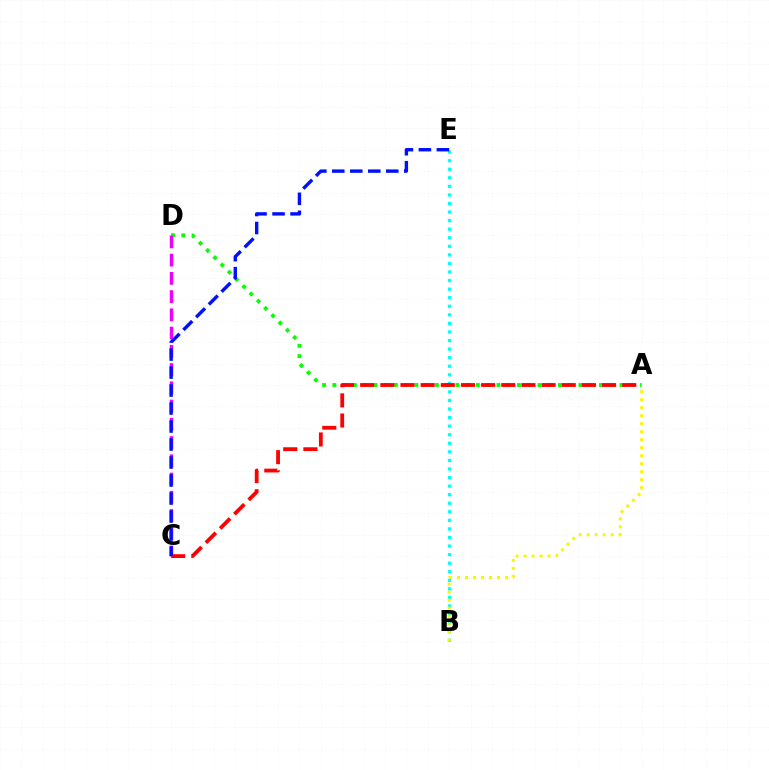{('B', 'E'): [{'color': '#00fff6', 'line_style': 'dotted', 'thickness': 2.33}], ('A', 'D'): [{'color': '#08ff00', 'line_style': 'dotted', 'thickness': 2.79}], ('A', 'B'): [{'color': '#fcf500', 'line_style': 'dotted', 'thickness': 2.17}], ('C', 'D'): [{'color': '#ee00ff', 'line_style': 'dashed', 'thickness': 2.48}], ('A', 'C'): [{'color': '#ff0000', 'line_style': 'dashed', 'thickness': 2.74}], ('C', 'E'): [{'color': '#0010ff', 'line_style': 'dashed', 'thickness': 2.45}]}